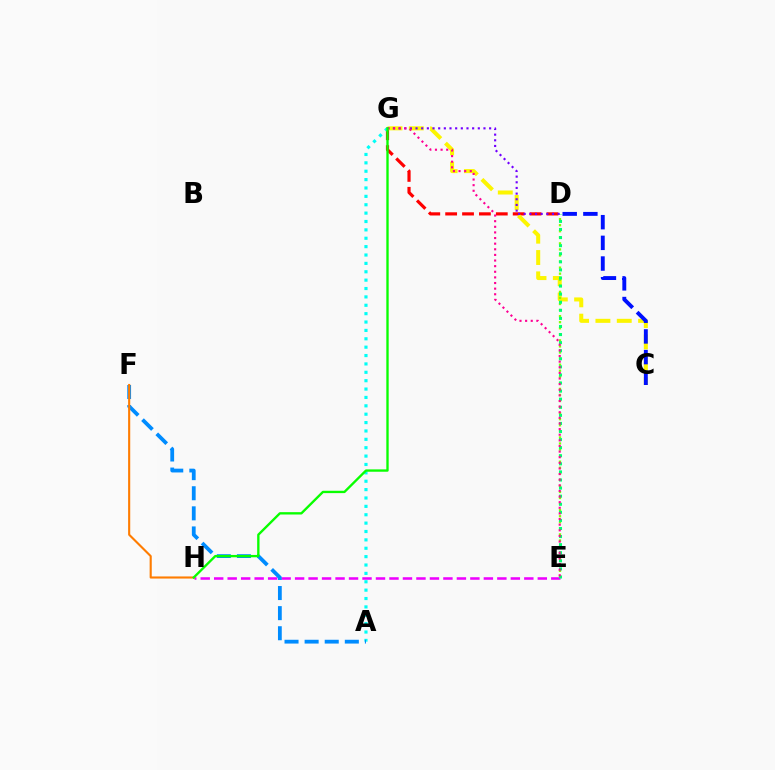{('D', 'G'): [{'color': '#ff0000', 'line_style': 'dashed', 'thickness': 2.29}, {'color': '#7200ff', 'line_style': 'dotted', 'thickness': 1.54}], ('C', 'G'): [{'color': '#fcf500', 'line_style': 'dashed', 'thickness': 2.9}], ('A', 'G'): [{'color': '#00fff6', 'line_style': 'dotted', 'thickness': 2.28}], ('E', 'H'): [{'color': '#ee00ff', 'line_style': 'dashed', 'thickness': 1.83}], ('D', 'E'): [{'color': '#84ff00', 'line_style': 'dotted', 'thickness': 1.65}, {'color': '#00ff74', 'line_style': 'dotted', 'thickness': 2.2}], ('A', 'F'): [{'color': '#008cff', 'line_style': 'dashed', 'thickness': 2.73}], ('F', 'H'): [{'color': '#ff7c00', 'line_style': 'solid', 'thickness': 1.53}], ('C', 'D'): [{'color': '#0010ff', 'line_style': 'dashed', 'thickness': 2.81}], ('E', 'G'): [{'color': '#ff0094', 'line_style': 'dotted', 'thickness': 1.53}], ('G', 'H'): [{'color': '#08ff00', 'line_style': 'solid', 'thickness': 1.69}]}